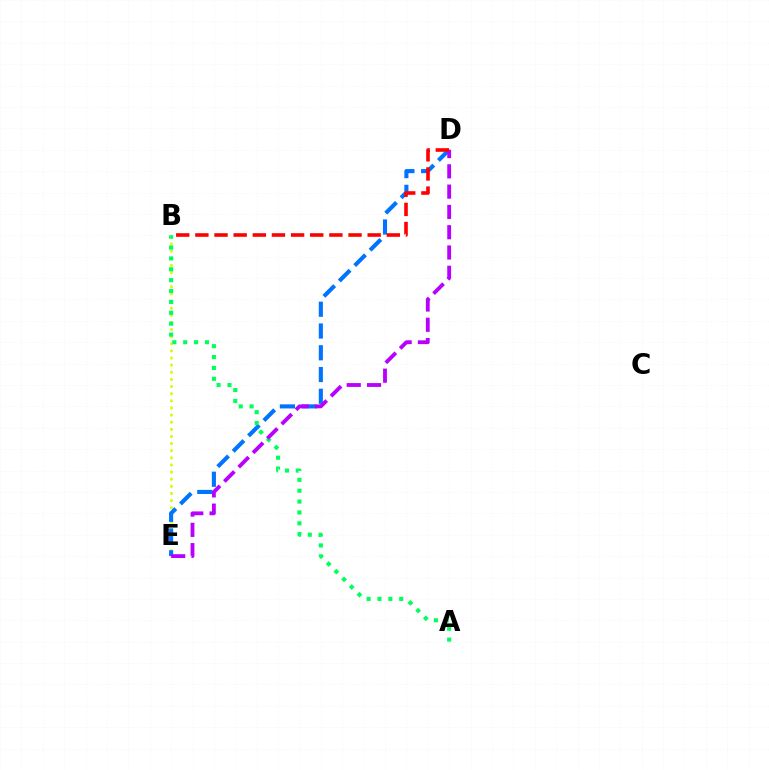{('B', 'E'): [{'color': '#d1ff00', 'line_style': 'dotted', 'thickness': 1.94}], ('D', 'E'): [{'color': '#0074ff', 'line_style': 'dashed', 'thickness': 2.96}, {'color': '#b900ff', 'line_style': 'dashed', 'thickness': 2.76}], ('A', 'B'): [{'color': '#00ff5c', 'line_style': 'dotted', 'thickness': 2.96}], ('B', 'D'): [{'color': '#ff0000', 'line_style': 'dashed', 'thickness': 2.6}]}